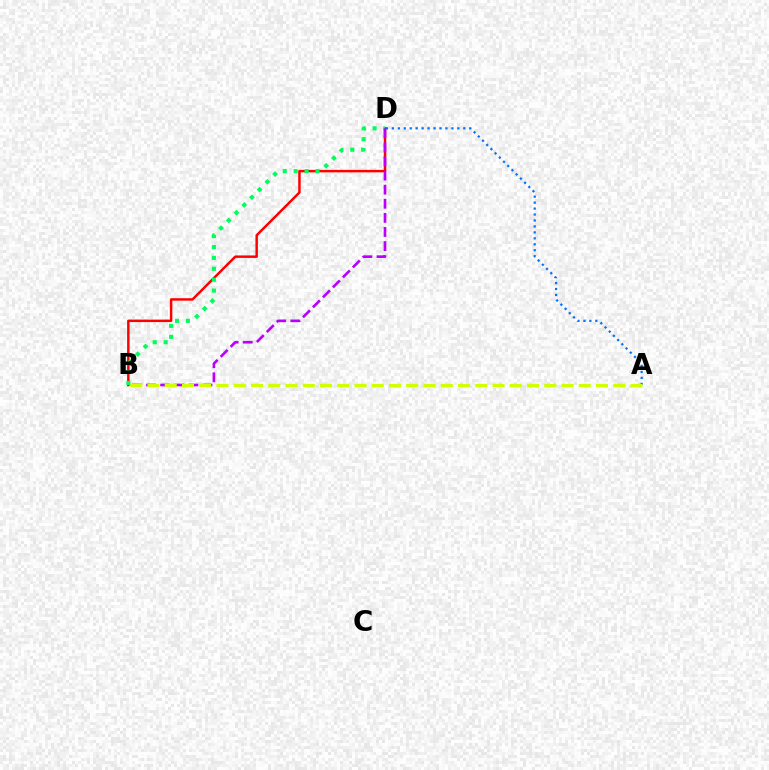{('B', 'D'): [{'color': '#ff0000', 'line_style': 'solid', 'thickness': 1.78}, {'color': '#00ff5c', 'line_style': 'dotted', 'thickness': 2.97}, {'color': '#b900ff', 'line_style': 'dashed', 'thickness': 1.92}], ('A', 'D'): [{'color': '#0074ff', 'line_style': 'dotted', 'thickness': 1.62}], ('A', 'B'): [{'color': '#d1ff00', 'line_style': 'dashed', 'thickness': 2.34}]}